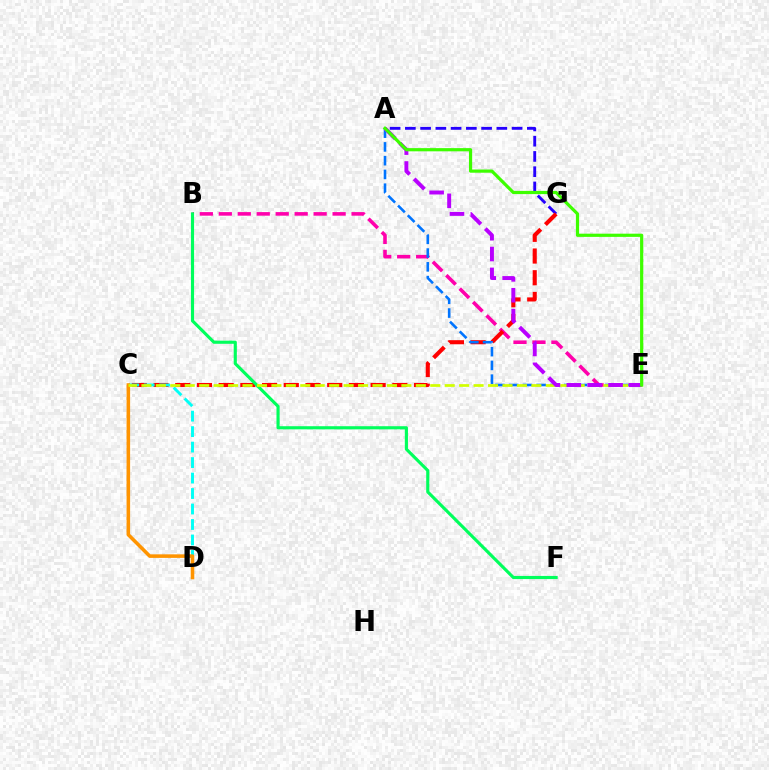{('B', 'E'): [{'color': '#ff00ac', 'line_style': 'dashed', 'thickness': 2.58}], ('A', 'G'): [{'color': '#2500ff', 'line_style': 'dashed', 'thickness': 2.07}], ('C', 'G'): [{'color': '#ff0000', 'line_style': 'dashed', 'thickness': 2.95}], ('C', 'D'): [{'color': '#00fff6', 'line_style': 'dashed', 'thickness': 2.1}, {'color': '#ff9400', 'line_style': 'solid', 'thickness': 2.56}], ('A', 'E'): [{'color': '#0074ff', 'line_style': 'dashed', 'thickness': 1.87}, {'color': '#b900ff', 'line_style': 'dashed', 'thickness': 2.83}, {'color': '#3dff00', 'line_style': 'solid', 'thickness': 2.3}], ('B', 'F'): [{'color': '#00ff5c', 'line_style': 'solid', 'thickness': 2.26}], ('C', 'E'): [{'color': '#d1ff00', 'line_style': 'dashed', 'thickness': 1.96}]}